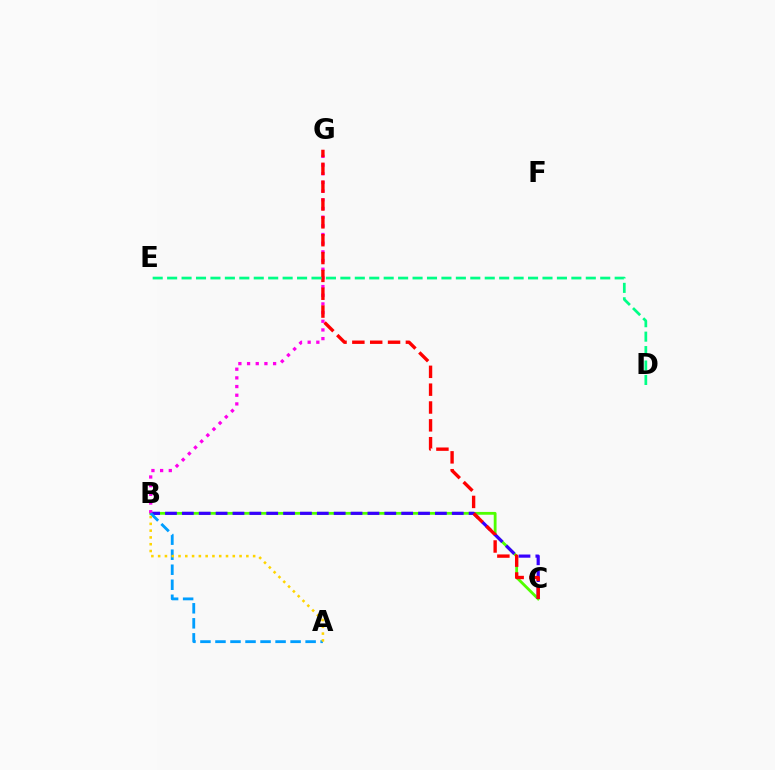{('B', 'C'): [{'color': '#4fff00', 'line_style': 'solid', 'thickness': 2.03}, {'color': '#3700ff', 'line_style': 'dashed', 'thickness': 2.29}], ('B', 'G'): [{'color': '#ff00ed', 'line_style': 'dotted', 'thickness': 2.36}], ('A', 'B'): [{'color': '#009eff', 'line_style': 'dashed', 'thickness': 2.04}, {'color': '#ffd500', 'line_style': 'dotted', 'thickness': 1.84}], ('C', 'G'): [{'color': '#ff0000', 'line_style': 'dashed', 'thickness': 2.42}], ('D', 'E'): [{'color': '#00ff86', 'line_style': 'dashed', 'thickness': 1.96}]}